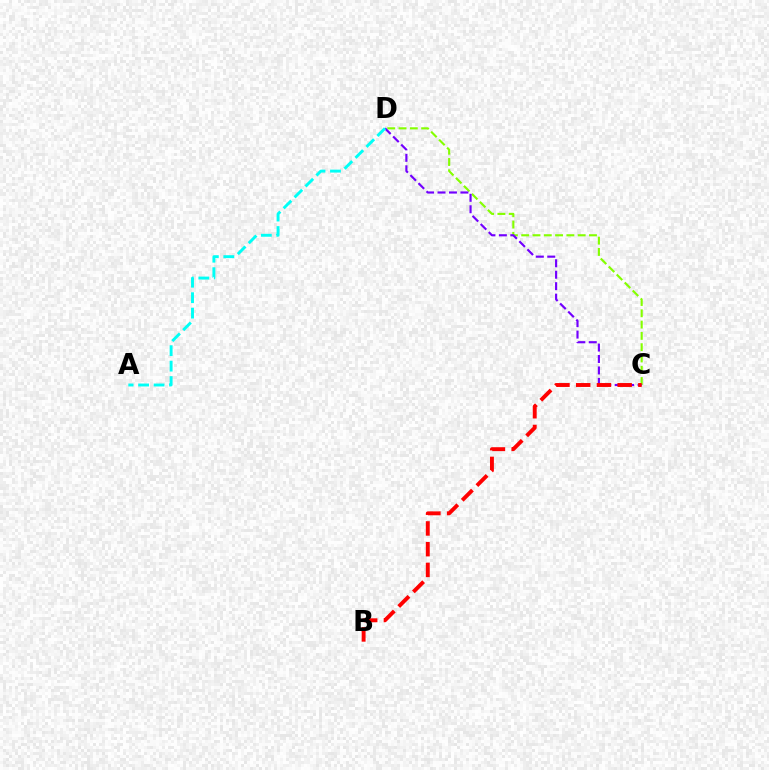{('C', 'D'): [{'color': '#84ff00', 'line_style': 'dashed', 'thickness': 1.53}, {'color': '#7200ff', 'line_style': 'dashed', 'thickness': 1.56}], ('B', 'C'): [{'color': '#ff0000', 'line_style': 'dashed', 'thickness': 2.82}], ('A', 'D'): [{'color': '#00fff6', 'line_style': 'dashed', 'thickness': 2.1}]}